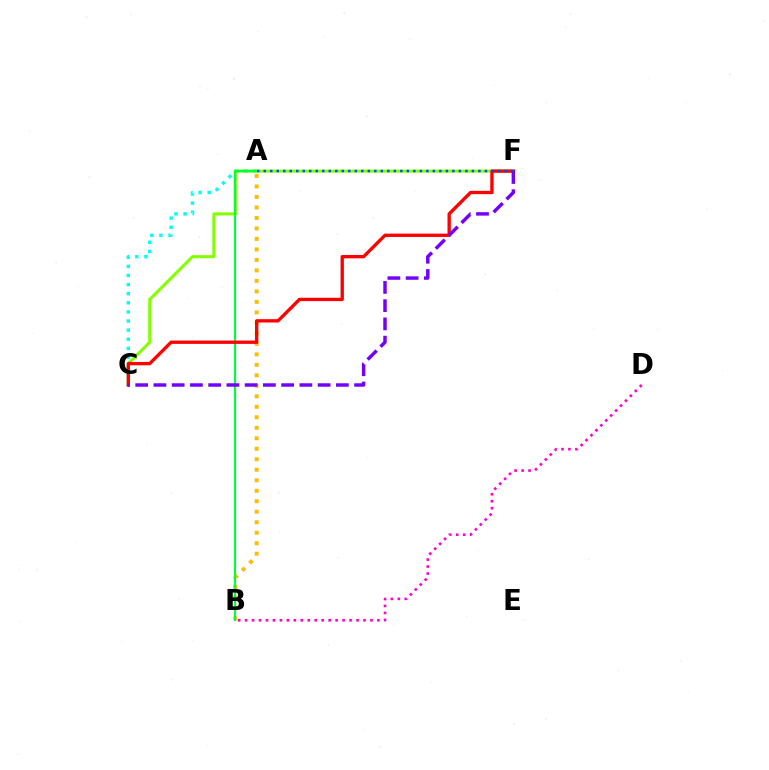{('A', 'C'): [{'color': '#00fff6', 'line_style': 'dotted', 'thickness': 2.47}], ('A', 'B'): [{'color': '#ffbd00', 'line_style': 'dotted', 'thickness': 2.85}, {'color': '#00ff39', 'line_style': 'solid', 'thickness': 1.58}], ('C', 'F'): [{'color': '#84ff00', 'line_style': 'solid', 'thickness': 2.21}, {'color': '#ff0000', 'line_style': 'solid', 'thickness': 2.4}, {'color': '#7200ff', 'line_style': 'dashed', 'thickness': 2.48}], ('A', 'F'): [{'color': '#004bff', 'line_style': 'dotted', 'thickness': 1.77}], ('B', 'D'): [{'color': '#ff00cf', 'line_style': 'dotted', 'thickness': 1.89}]}